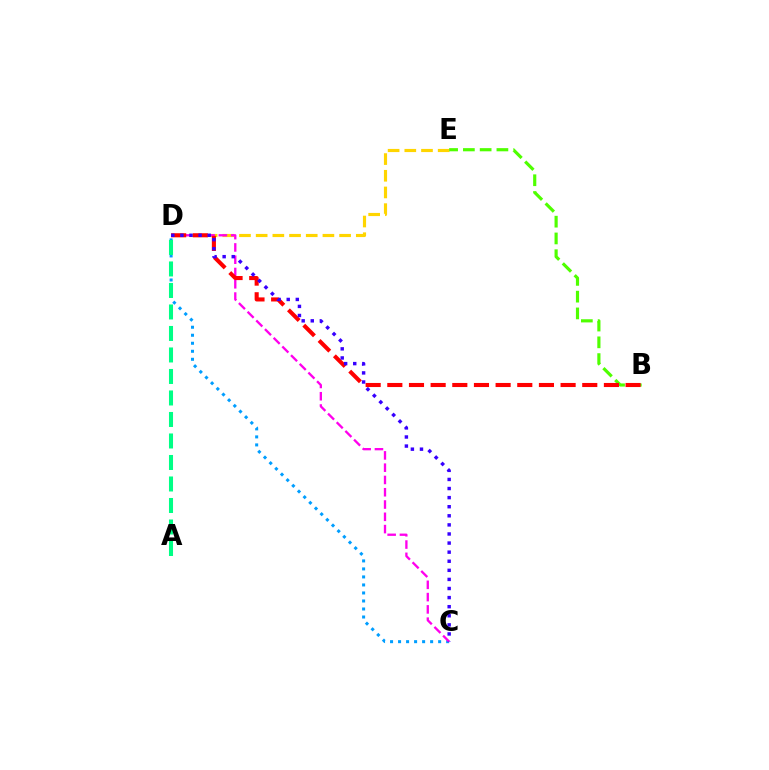{('C', 'D'): [{'color': '#009eff', 'line_style': 'dotted', 'thickness': 2.18}, {'color': '#ff00ed', 'line_style': 'dashed', 'thickness': 1.67}, {'color': '#3700ff', 'line_style': 'dotted', 'thickness': 2.47}], ('D', 'E'): [{'color': '#ffd500', 'line_style': 'dashed', 'thickness': 2.27}], ('B', 'E'): [{'color': '#4fff00', 'line_style': 'dashed', 'thickness': 2.28}], ('B', 'D'): [{'color': '#ff0000', 'line_style': 'dashed', 'thickness': 2.94}], ('A', 'D'): [{'color': '#00ff86', 'line_style': 'dashed', 'thickness': 2.92}]}